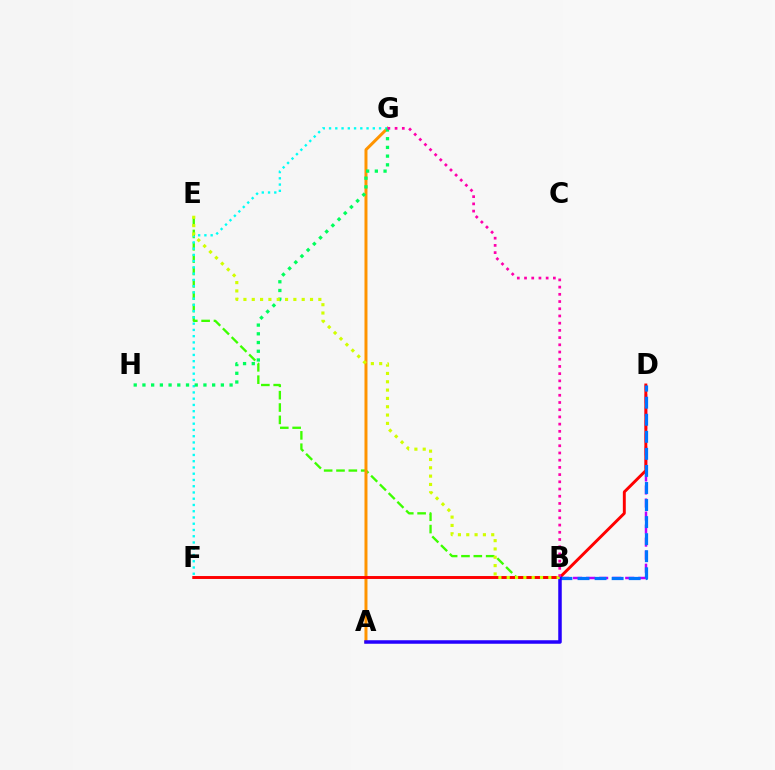{('B', 'E'): [{'color': '#3dff00', 'line_style': 'dashed', 'thickness': 1.68}, {'color': '#d1ff00', 'line_style': 'dotted', 'thickness': 2.26}], ('B', 'D'): [{'color': '#b900ff', 'line_style': 'dashed', 'thickness': 1.77}, {'color': '#0074ff', 'line_style': 'dashed', 'thickness': 2.32}], ('A', 'G'): [{'color': '#ff9400', 'line_style': 'solid', 'thickness': 2.15}], ('D', 'F'): [{'color': '#ff0000', 'line_style': 'solid', 'thickness': 2.11}], ('A', 'B'): [{'color': '#2500ff', 'line_style': 'solid', 'thickness': 2.53}], ('F', 'G'): [{'color': '#00fff6', 'line_style': 'dotted', 'thickness': 1.7}], ('G', 'H'): [{'color': '#00ff5c', 'line_style': 'dotted', 'thickness': 2.37}], ('B', 'G'): [{'color': '#ff00ac', 'line_style': 'dotted', 'thickness': 1.96}]}